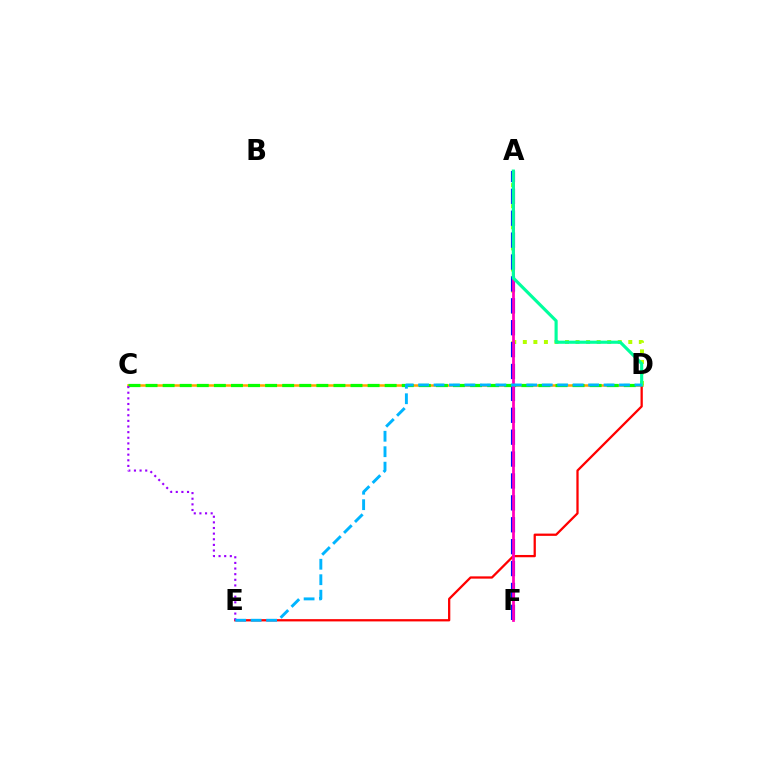{('A', 'D'): [{'color': '#b3ff00', 'line_style': 'dotted', 'thickness': 2.87}, {'color': '#00ff9d', 'line_style': 'solid', 'thickness': 2.26}], ('C', 'D'): [{'color': '#ffa500', 'line_style': 'solid', 'thickness': 1.81}, {'color': '#08ff00', 'line_style': 'dashed', 'thickness': 2.32}], ('A', 'F'): [{'color': '#0010ff', 'line_style': 'dashed', 'thickness': 2.97}, {'color': '#ff00bd', 'line_style': 'solid', 'thickness': 1.98}], ('D', 'E'): [{'color': '#ff0000', 'line_style': 'solid', 'thickness': 1.64}, {'color': '#00b5ff', 'line_style': 'dashed', 'thickness': 2.1}], ('C', 'E'): [{'color': '#9b00ff', 'line_style': 'dotted', 'thickness': 1.53}]}